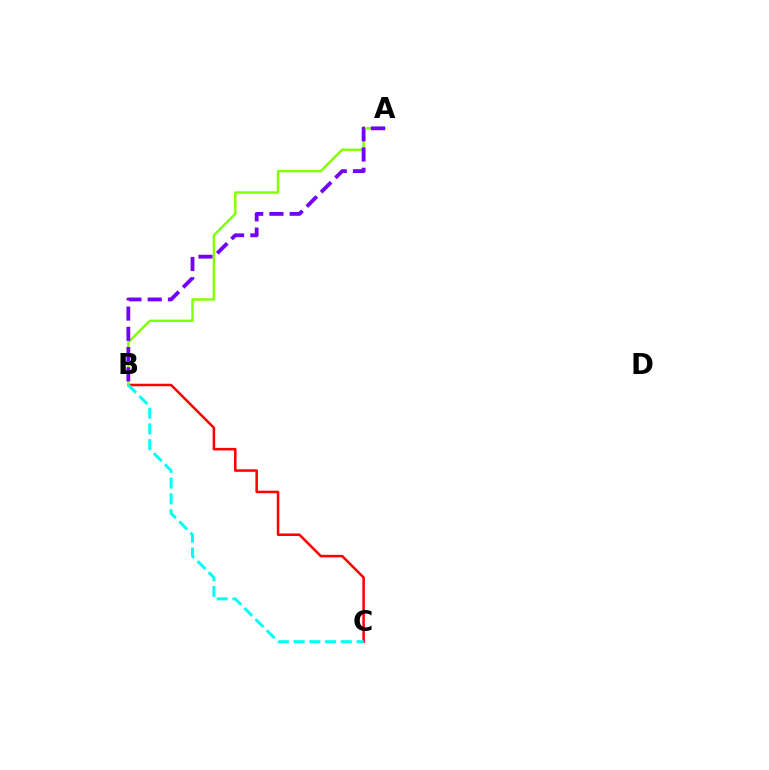{('B', 'C'): [{'color': '#ff0000', 'line_style': 'solid', 'thickness': 1.82}, {'color': '#00fff6', 'line_style': 'dashed', 'thickness': 2.14}], ('A', 'B'): [{'color': '#84ff00', 'line_style': 'solid', 'thickness': 1.77}, {'color': '#7200ff', 'line_style': 'dashed', 'thickness': 2.75}]}